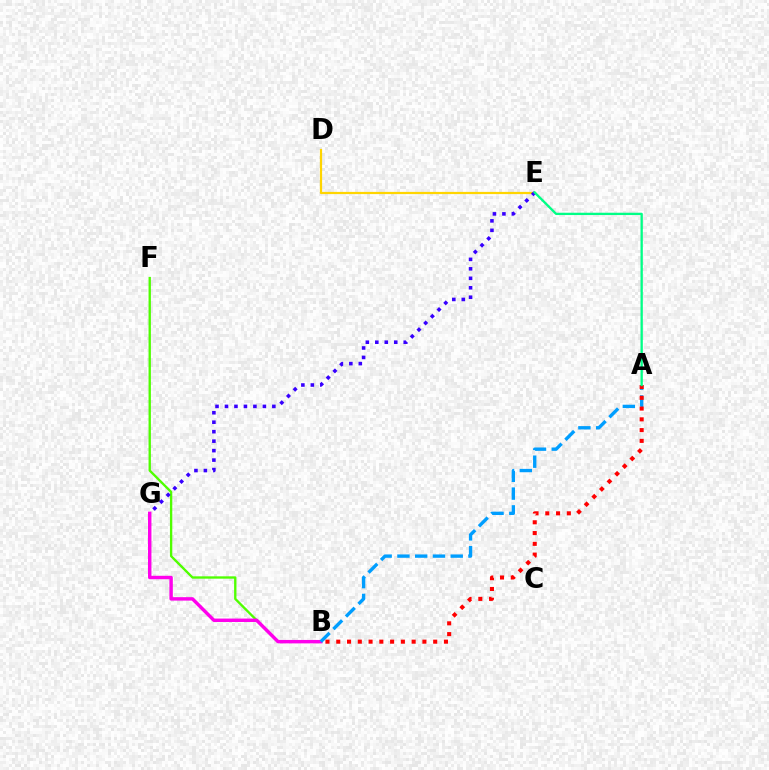{('B', 'F'): [{'color': '#4fff00', 'line_style': 'solid', 'thickness': 1.69}], ('D', 'E'): [{'color': '#ffd500', 'line_style': 'solid', 'thickness': 1.59}], ('E', 'G'): [{'color': '#3700ff', 'line_style': 'dotted', 'thickness': 2.57}], ('B', 'G'): [{'color': '#ff00ed', 'line_style': 'solid', 'thickness': 2.47}], ('A', 'B'): [{'color': '#009eff', 'line_style': 'dashed', 'thickness': 2.41}, {'color': '#ff0000', 'line_style': 'dotted', 'thickness': 2.93}], ('A', 'E'): [{'color': '#00ff86', 'line_style': 'solid', 'thickness': 1.67}]}